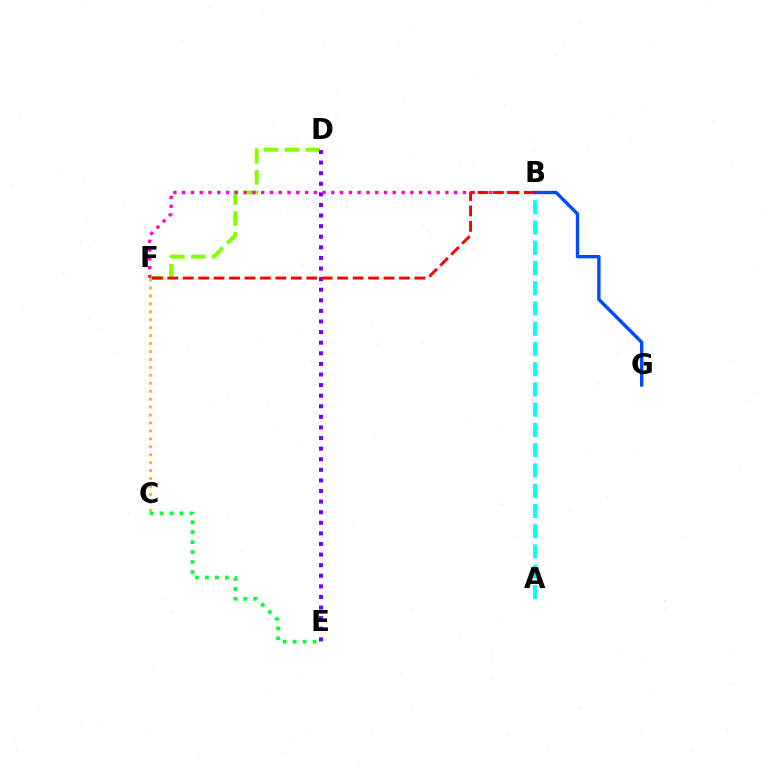{('C', 'F'): [{'color': '#ffbd00', 'line_style': 'dotted', 'thickness': 2.16}], ('D', 'F'): [{'color': '#84ff00', 'line_style': 'dashed', 'thickness': 2.84}], ('D', 'E'): [{'color': '#7200ff', 'line_style': 'dotted', 'thickness': 2.88}], ('C', 'E'): [{'color': '#00ff39', 'line_style': 'dotted', 'thickness': 2.7}], ('B', 'F'): [{'color': '#ff00cf', 'line_style': 'dotted', 'thickness': 2.38}, {'color': '#ff0000', 'line_style': 'dashed', 'thickness': 2.1}], ('A', 'B'): [{'color': '#00fff6', 'line_style': 'dashed', 'thickness': 2.75}], ('B', 'G'): [{'color': '#004bff', 'line_style': 'solid', 'thickness': 2.41}]}